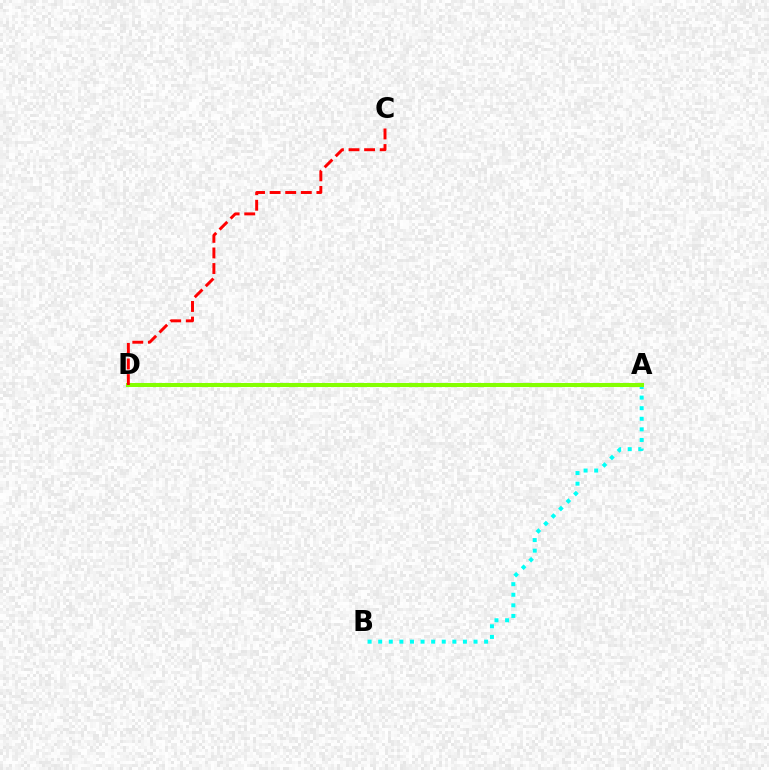{('A', 'B'): [{'color': '#00fff6', 'line_style': 'dotted', 'thickness': 2.88}], ('A', 'D'): [{'color': '#7200ff', 'line_style': 'dashed', 'thickness': 1.63}, {'color': '#84ff00', 'line_style': 'solid', 'thickness': 2.91}], ('C', 'D'): [{'color': '#ff0000', 'line_style': 'dashed', 'thickness': 2.12}]}